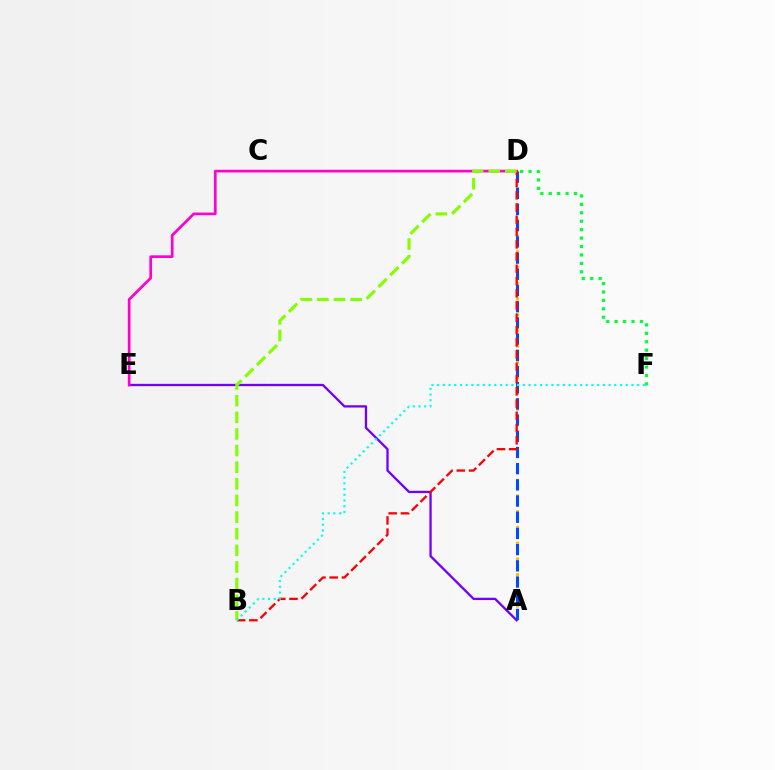{('A', 'E'): [{'color': '#7200ff', 'line_style': 'solid', 'thickness': 1.66}], ('A', 'D'): [{'color': '#ffbd00', 'line_style': 'dotted', 'thickness': 2.14}, {'color': '#004bff', 'line_style': 'dashed', 'thickness': 2.2}], ('D', 'E'): [{'color': '#ff00cf', 'line_style': 'solid', 'thickness': 1.94}], ('B', 'D'): [{'color': '#ff0000', 'line_style': 'dashed', 'thickness': 1.66}, {'color': '#84ff00', 'line_style': 'dashed', 'thickness': 2.26}], ('D', 'F'): [{'color': '#00ff39', 'line_style': 'dotted', 'thickness': 2.29}], ('B', 'F'): [{'color': '#00fff6', 'line_style': 'dotted', 'thickness': 1.55}]}